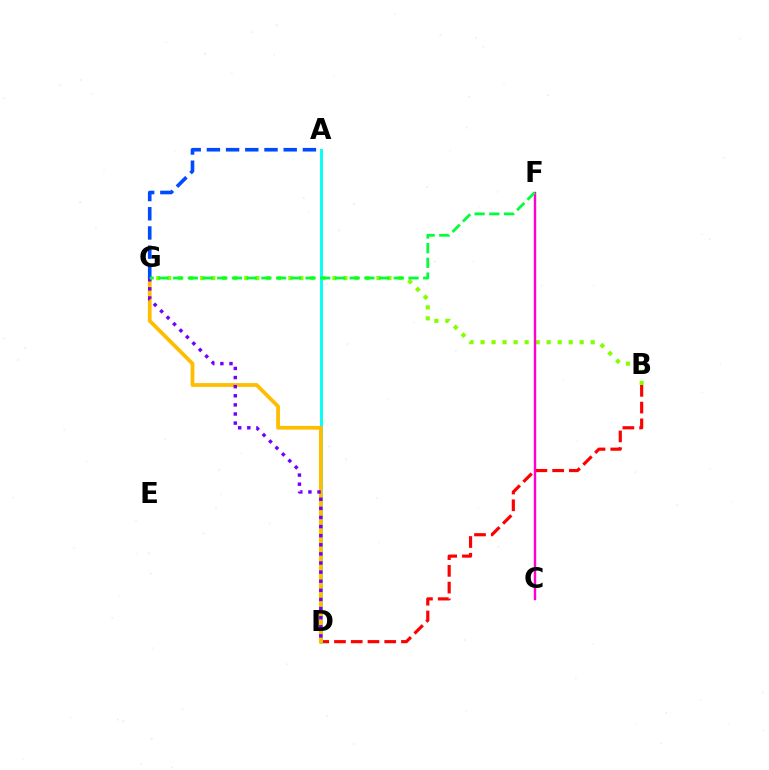{('B', 'D'): [{'color': '#ff0000', 'line_style': 'dashed', 'thickness': 2.27}], ('B', 'G'): [{'color': '#84ff00', 'line_style': 'dotted', 'thickness': 2.99}], ('A', 'D'): [{'color': '#00fff6', 'line_style': 'solid', 'thickness': 2.07}], ('D', 'G'): [{'color': '#ffbd00', 'line_style': 'solid', 'thickness': 2.72}, {'color': '#7200ff', 'line_style': 'dotted', 'thickness': 2.47}], ('A', 'G'): [{'color': '#004bff', 'line_style': 'dashed', 'thickness': 2.61}], ('C', 'F'): [{'color': '#ff00cf', 'line_style': 'solid', 'thickness': 1.74}], ('F', 'G'): [{'color': '#00ff39', 'line_style': 'dashed', 'thickness': 2.0}]}